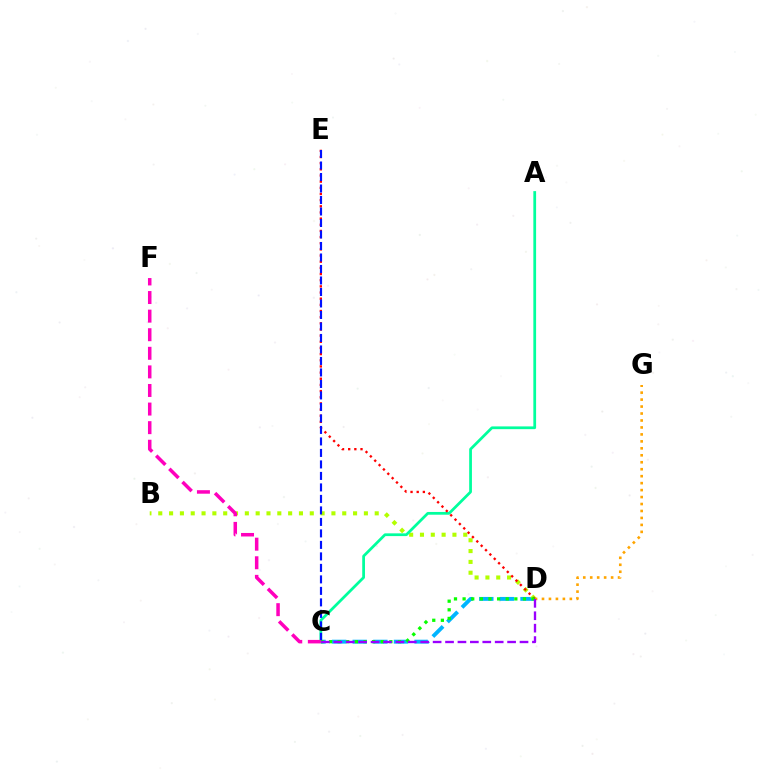{('C', 'D'): [{'color': '#00b5ff', 'line_style': 'dashed', 'thickness': 2.8}, {'color': '#08ff00', 'line_style': 'dotted', 'thickness': 2.34}, {'color': '#9b00ff', 'line_style': 'dashed', 'thickness': 1.69}], ('B', 'D'): [{'color': '#b3ff00', 'line_style': 'dotted', 'thickness': 2.94}], ('D', 'G'): [{'color': '#ffa500', 'line_style': 'dotted', 'thickness': 1.89}], ('A', 'C'): [{'color': '#00ff9d', 'line_style': 'solid', 'thickness': 1.98}], ('D', 'E'): [{'color': '#ff0000', 'line_style': 'dotted', 'thickness': 1.67}], ('C', 'E'): [{'color': '#0010ff', 'line_style': 'dashed', 'thickness': 1.56}], ('C', 'F'): [{'color': '#ff00bd', 'line_style': 'dashed', 'thickness': 2.53}]}